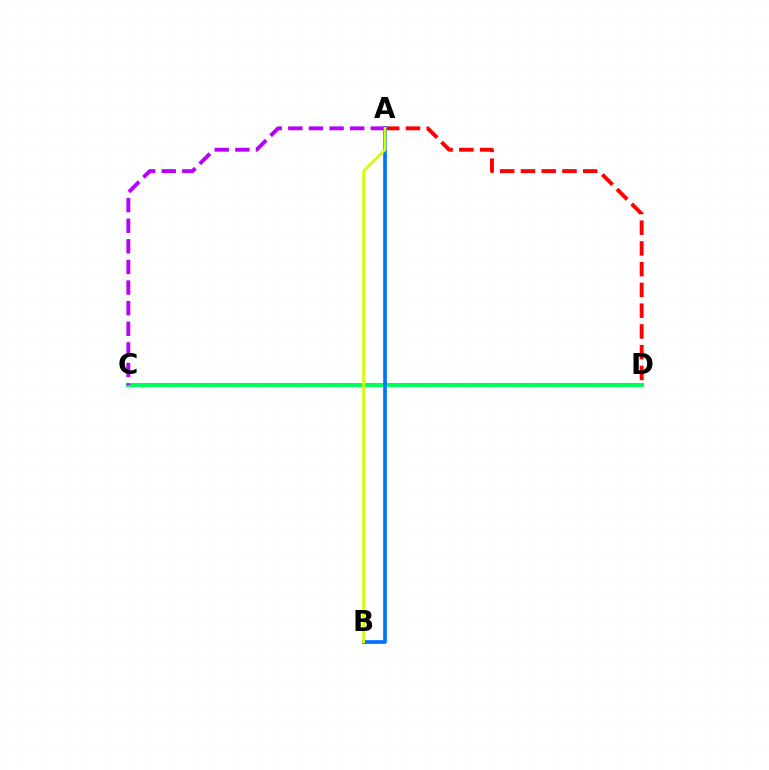{('C', 'D'): [{'color': '#00ff5c', 'line_style': 'solid', 'thickness': 2.94}], ('A', 'D'): [{'color': '#ff0000', 'line_style': 'dashed', 'thickness': 2.82}], ('A', 'B'): [{'color': '#0074ff', 'line_style': 'solid', 'thickness': 2.66}, {'color': '#d1ff00', 'line_style': 'solid', 'thickness': 1.96}], ('A', 'C'): [{'color': '#b900ff', 'line_style': 'dashed', 'thickness': 2.8}]}